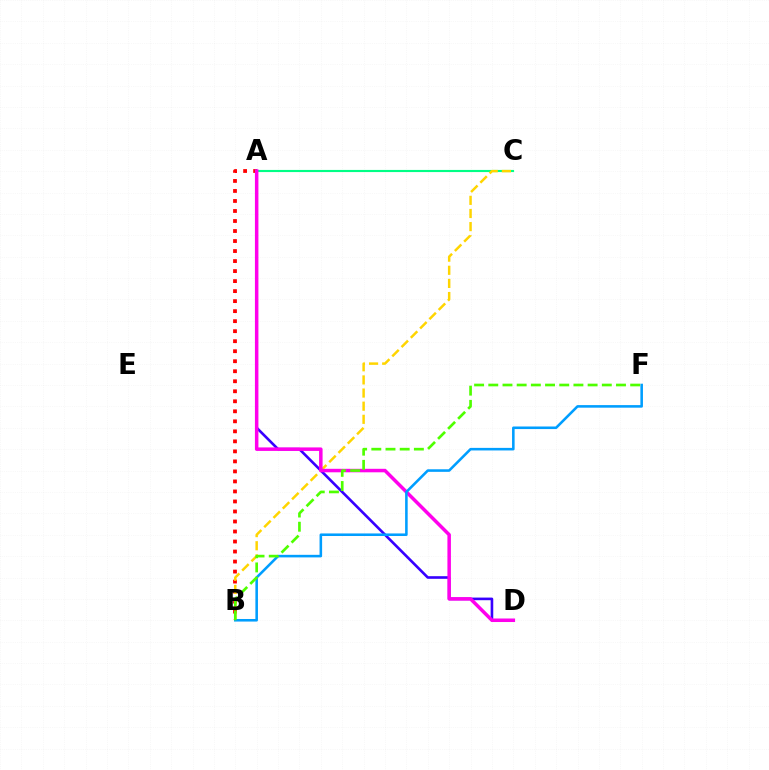{('A', 'B'): [{'color': '#ff0000', 'line_style': 'dotted', 'thickness': 2.72}], ('A', 'C'): [{'color': '#00ff86', 'line_style': 'solid', 'thickness': 1.54}], ('A', 'D'): [{'color': '#3700ff', 'line_style': 'solid', 'thickness': 1.89}, {'color': '#ff00ed', 'line_style': 'solid', 'thickness': 2.52}], ('B', 'C'): [{'color': '#ffd500', 'line_style': 'dashed', 'thickness': 1.78}], ('B', 'F'): [{'color': '#009eff', 'line_style': 'solid', 'thickness': 1.85}, {'color': '#4fff00', 'line_style': 'dashed', 'thickness': 1.93}]}